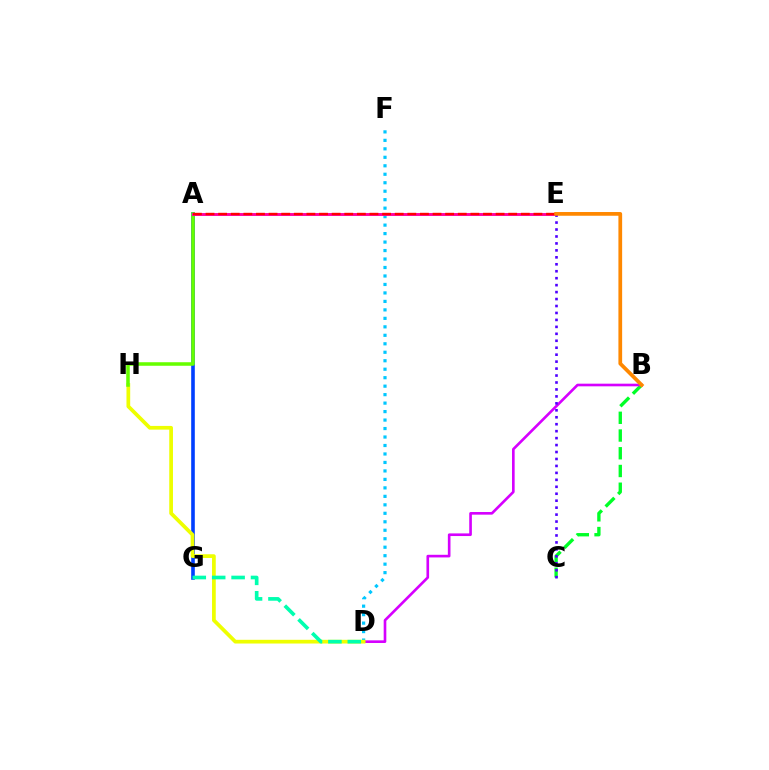{('A', 'G'): [{'color': '#003fff', 'line_style': 'solid', 'thickness': 2.6}], ('B', 'C'): [{'color': '#00ff27', 'line_style': 'dashed', 'thickness': 2.41}], ('D', 'F'): [{'color': '#00c7ff', 'line_style': 'dotted', 'thickness': 2.3}], ('B', 'D'): [{'color': '#d600ff', 'line_style': 'solid', 'thickness': 1.9}], ('D', 'H'): [{'color': '#eeff00', 'line_style': 'solid', 'thickness': 2.68}], ('D', 'G'): [{'color': '#00ffaf', 'line_style': 'dashed', 'thickness': 2.64}], ('A', 'H'): [{'color': '#66ff00', 'line_style': 'solid', 'thickness': 2.55}], ('A', 'E'): [{'color': '#ff00a0', 'line_style': 'solid', 'thickness': 2.09}, {'color': '#ff0000', 'line_style': 'dashed', 'thickness': 1.71}], ('C', 'E'): [{'color': '#4f00ff', 'line_style': 'dotted', 'thickness': 1.89}], ('B', 'E'): [{'color': '#ff8800', 'line_style': 'solid', 'thickness': 2.68}]}